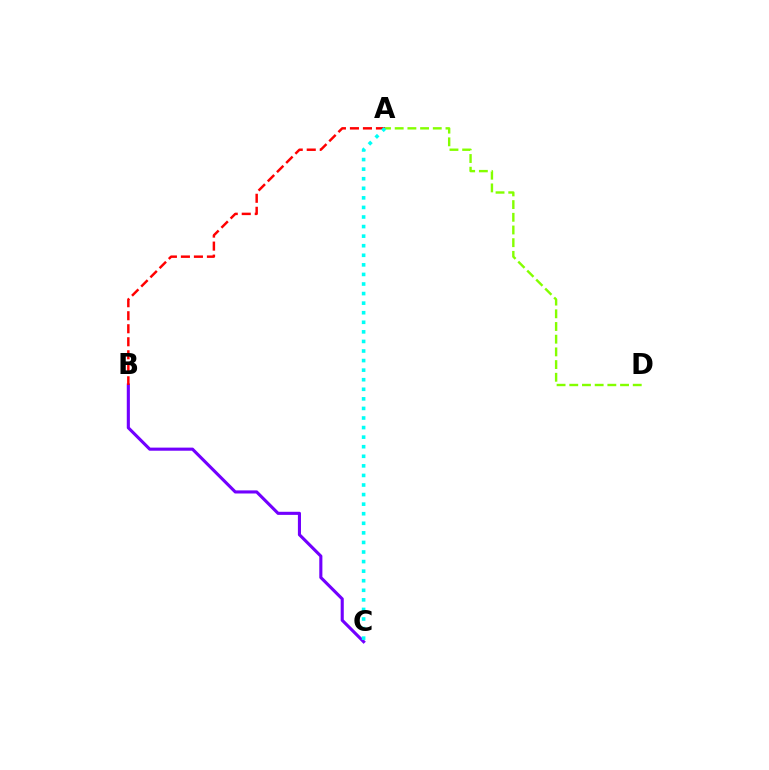{('A', 'D'): [{'color': '#84ff00', 'line_style': 'dashed', 'thickness': 1.72}], ('B', 'C'): [{'color': '#7200ff', 'line_style': 'solid', 'thickness': 2.23}], ('A', 'B'): [{'color': '#ff0000', 'line_style': 'dashed', 'thickness': 1.77}], ('A', 'C'): [{'color': '#00fff6', 'line_style': 'dotted', 'thickness': 2.6}]}